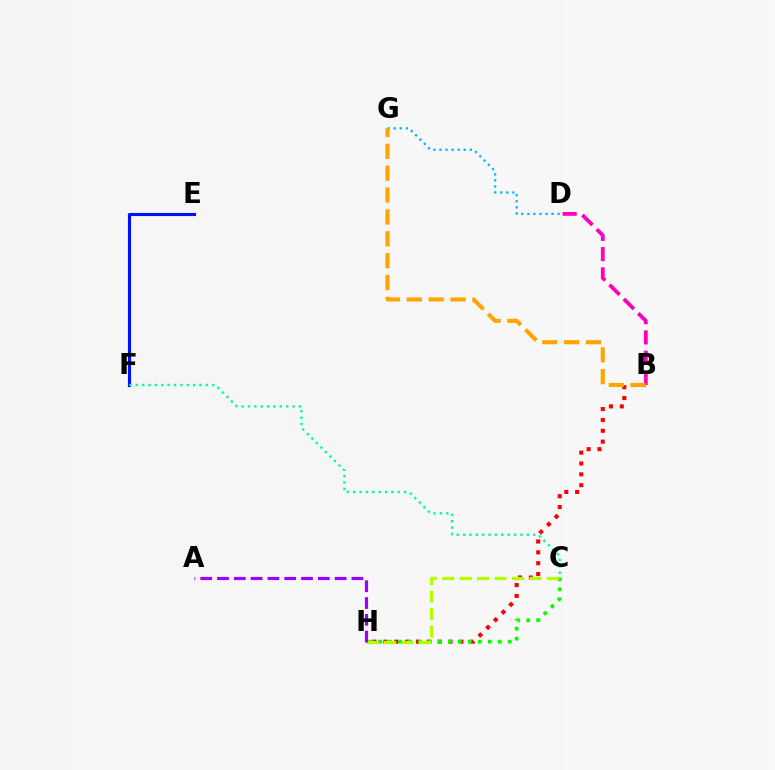{('B', 'D'): [{'color': '#ff00bd', 'line_style': 'dashed', 'thickness': 2.75}], ('B', 'H'): [{'color': '#ff0000', 'line_style': 'dotted', 'thickness': 2.95}], ('E', 'F'): [{'color': '#0010ff', 'line_style': 'solid', 'thickness': 2.24}], ('D', 'G'): [{'color': '#00b5ff', 'line_style': 'dotted', 'thickness': 1.65}], ('C', 'H'): [{'color': '#08ff00', 'line_style': 'dotted', 'thickness': 2.71}, {'color': '#b3ff00', 'line_style': 'dashed', 'thickness': 2.37}], ('B', 'G'): [{'color': '#ffa500', 'line_style': 'dashed', 'thickness': 2.97}], ('A', 'H'): [{'color': '#9b00ff', 'line_style': 'dashed', 'thickness': 2.28}], ('C', 'F'): [{'color': '#00ff9d', 'line_style': 'dotted', 'thickness': 1.73}]}